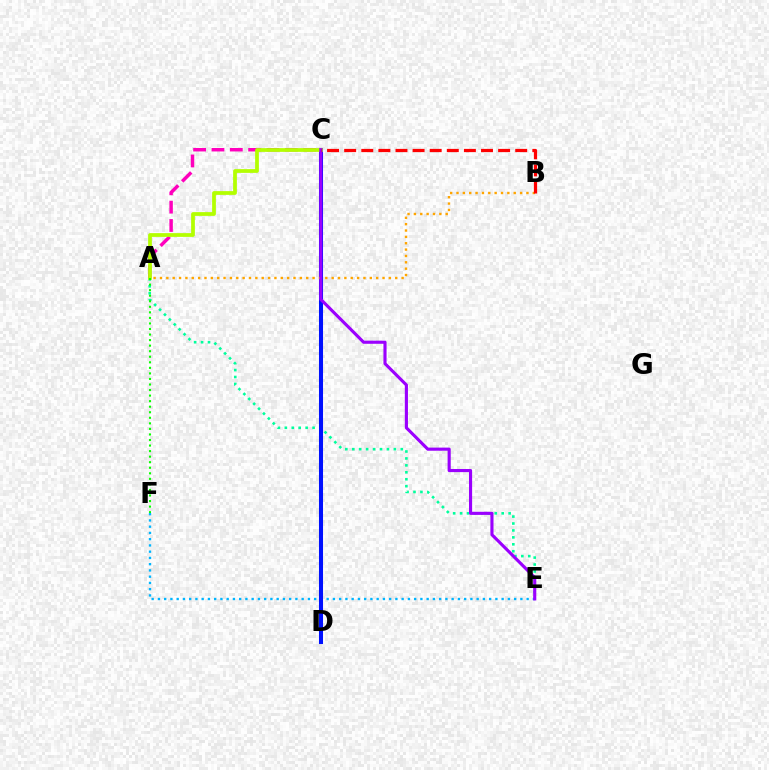{('A', 'E'): [{'color': '#00ff9d', 'line_style': 'dotted', 'thickness': 1.88}], ('A', 'C'): [{'color': '#ff00bd', 'line_style': 'dashed', 'thickness': 2.49}, {'color': '#b3ff00', 'line_style': 'solid', 'thickness': 2.7}], ('E', 'F'): [{'color': '#00b5ff', 'line_style': 'dotted', 'thickness': 1.7}], ('C', 'D'): [{'color': '#0010ff', 'line_style': 'solid', 'thickness': 2.91}], ('A', 'B'): [{'color': '#ffa500', 'line_style': 'dotted', 'thickness': 1.73}], ('C', 'E'): [{'color': '#9b00ff', 'line_style': 'solid', 'thickness': 2.25}], ('A', 'F'): [{'color': '#08ff00', 'line_style': 'dotted', 'thickness': 1.51}], ('B', 'C'): [{'color': '#ff0000', 'line_style': 'dashed', 'thickness': 2.32}]}